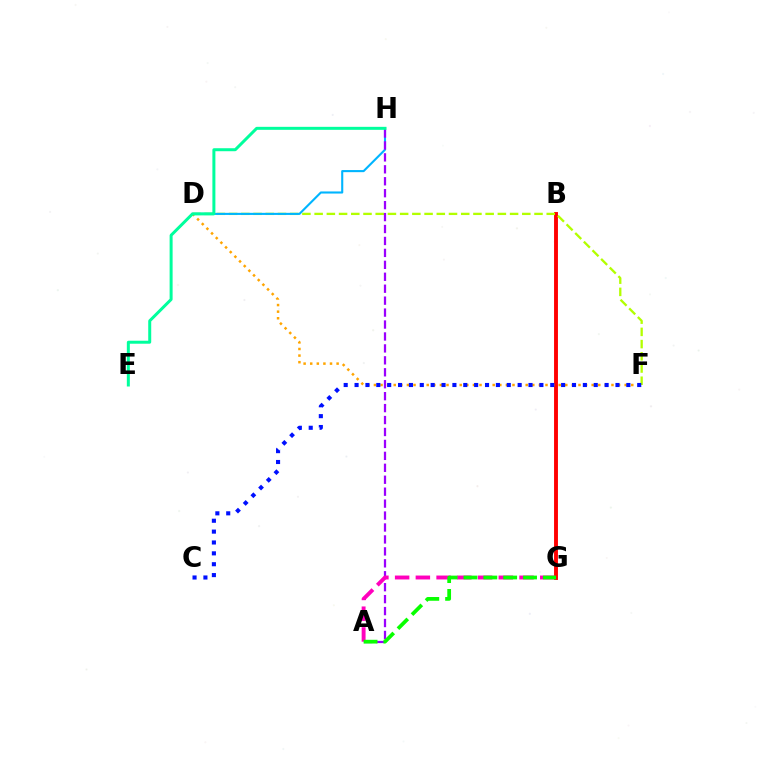{('B', 'G'): [{'color': '#ff0000', 'line_style': 'solid', 'thickness': 2.8}], ('D', 'F'): [{'color': '#b3ff00', 'line_style': 'dashed', 'thickness': 1.66}, {'color': '#ffa500', 'line_style': 'dotted', 'thickness': 1.79}], ('D', 'H'): [{'color': '#00b5ff', 'line_style': 'solid', 'thickness': 1.51}], ('A', 'H'): [{'color': '#9b00ff', 'line_style': 'dashed', 'thickness': 1.62}], ('C', 'F'): [{'color': '#0010ff', 'line_style': 'dotted', 'thickness': 2.95}], ('A', 'G'): [{'color': '#ff00bd', 'line_style': 'dashed', 'thickness': 2.82}, {'color': '#08ff00', 'line_style': 'dashed', 'thickness': 2.7}], ('E', 'H'): [{'color': '#00ff9d', 'line_style': 'solid', 'thickness': 2.16}]}